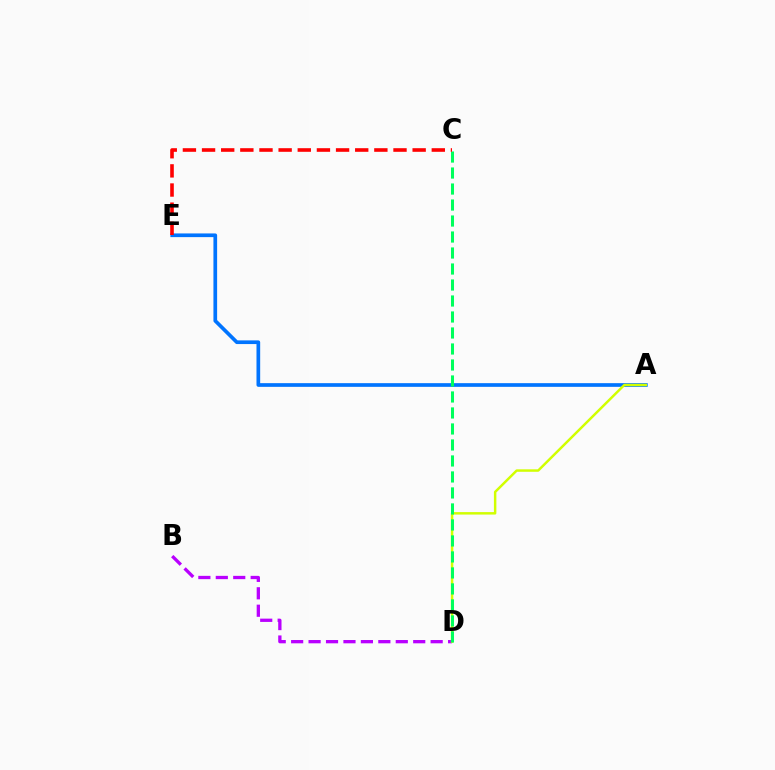{('B', 'D'): [{'color': '#b900ff', 'line_style': 'dashed', 'thickness': 2.37}], ('A', 'E'): [{'color': '#0074ff', 'line_style': 'solid', 'thickness': 2.65}], ('A', 'D'): [{'color': '#d1ff00', 'line_style': 'solid', 'thickness': 1.78}], ('C', 'D'): [{'color': '#00ff5c', 'line_style': 'dashed', 'thickness': 2.17}], ('C', 'E'): [{'color': '#ff0000', 'line_style': 'dashed', 'thickness': 2.6}]}